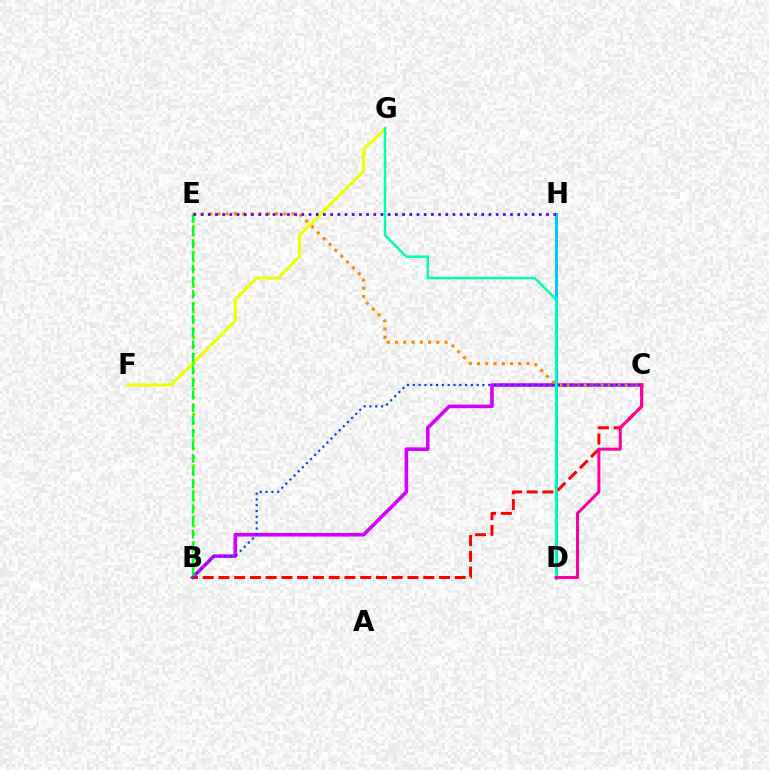{('B', 'C'): [{'color': '#d600ff', 'line_style': 'solid', 'thickness': 2.6}, {'color': '#ff0000', 'line_style': 'dashed', 'thickness': 2.14}, {'color': '#003fff', 'line_style': 'dotted', 'thickness': 1.58}], ('F', 'G'): [{'color': '#eeff00', 'line_style': 'solid', 'thickness': 2.18}], ('D', 'H'): [{'color': '#00c7ff', 'line_style': 'solid', 'thickness': 2.16}], ('B', 'E'): [{'color': '#66ff00', 'line_style': 'dotted', 'thickness': 2.32}, {'color': '#00ff27', 'line_style': 'dashed', 'thickness': 1.72}], ('C', 'E'): [{'color': '#ff8800', 'line_style': 'dotted', 'thickness': 2.24}], ('D', 'G'): [{'color': '#00ffaf', 'line_style': 'solid', 'thickness': 1.79}], ('C', 'D'): [{'color': '#ff00a0', 'line_style': 'solid', 'thickness': 2.16}], ('E', 'H'): [{'color': '#4f00ff', 'line_style': 'dotted', 'thickness': 1.96}]}